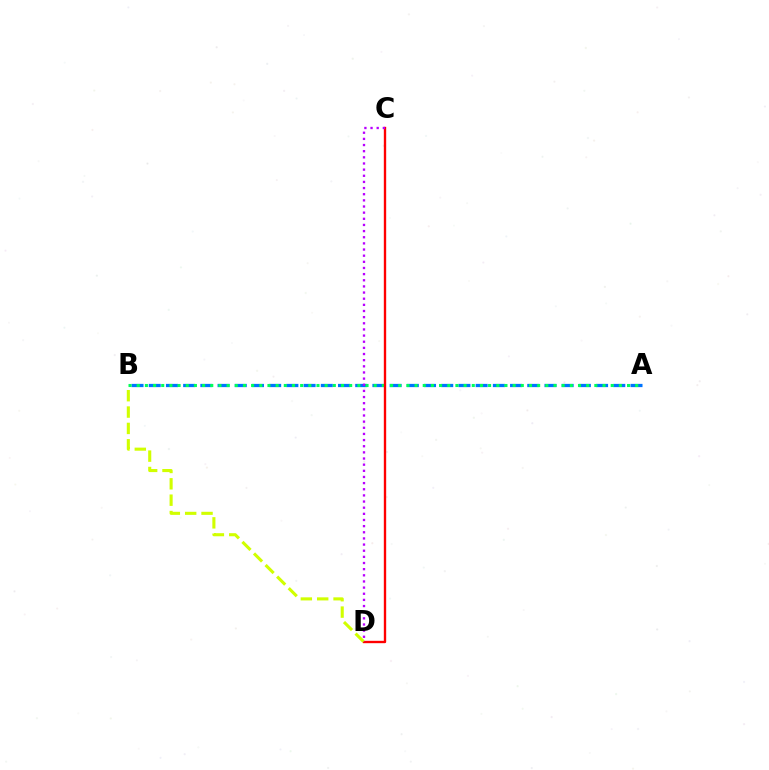{('A', 'B'): [{'color': '#0074ff', 'line_style': 'dashed', 'thickness': 2.34}, {'color': '#00ff5c', 'line_style': 'dotted', 'thickness': 2.22}], ('C', 'D'): [{'color': '#ff0000', 'line_style': 'solid', 'thickness': 1.7}, {'color': '#b900ff', 'line_style': 'dotted', 'thickness': 1.67}], ('B', 'D'): [{'color': '#d1ff00', 'line_style': 'dashed', 'thickness': 2.22}]}